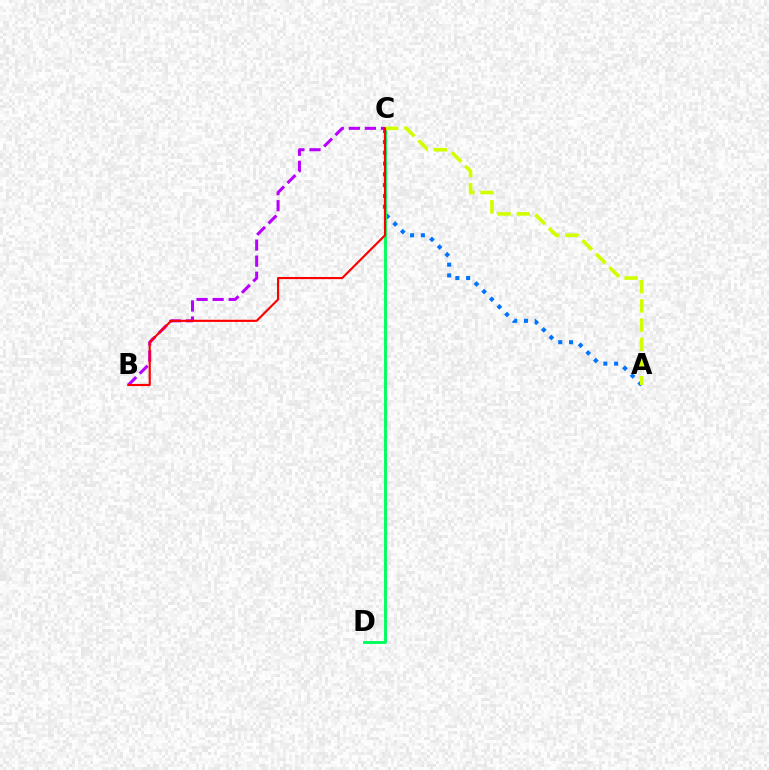{('A', 'C'): [{'color': '#0074ff', 'line_style': 'dotted', 'thickness': 2.93}, {'color': '#d1ff00', 'line_style': 'dashed', 'thickness': 2.61}], ('B', 'C'): [{'color': '#b900ff', 'line_style': 'dashed', 'thickness': 2.18}, {'color': '#ff0000', 'line_style': 'solid', 'thickness': 1.54}], ('C', 'D'): [{'color': '#00ff5c', 'line_style': 'solid', 'thickness': 2.08}]}